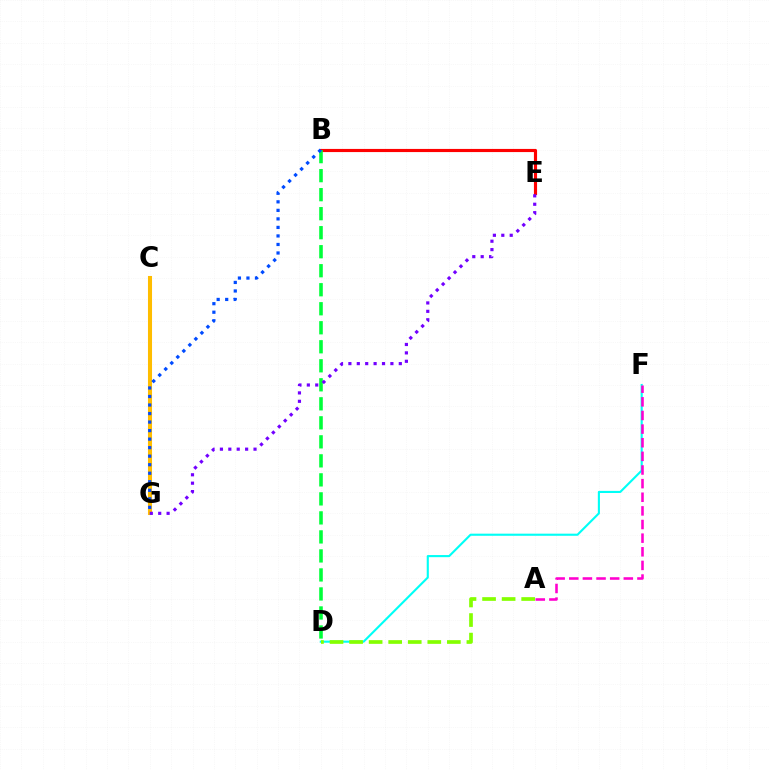{('D', 'F'): [{'color': '#00fff6', 'line_style': 'solid', 'thickness': 1.52}], ('B', 'E'): [{'color': '#ff0000', 'line_style': 'solid', 'thickness': 2.26}], ('C', 'G'): [{'color': '#ffbd00', 'line_style': 'solid', 'thickness': 2.93}], ('B', 'D'): [{'color': '#00ff39', 'line_style': 'dashed', 'thickness': 2.58}], ('A', 'F'): [{'color': '#ff00cf', 'line_style': 'dashed', 'thickness': 1.85}], ('B', 'G'): [{'color': '#004bff', 'line_style': 'dotted', 'thickness': 2.32}], ('E', 'G'): [{'color': '#7200ff', 'line_style': 'dotted', 'thickness': 2.28}], ('A', 'D'): [{'color': '#84ff00', 'line_style': 'dashed', 'thickness': 2.66}]}